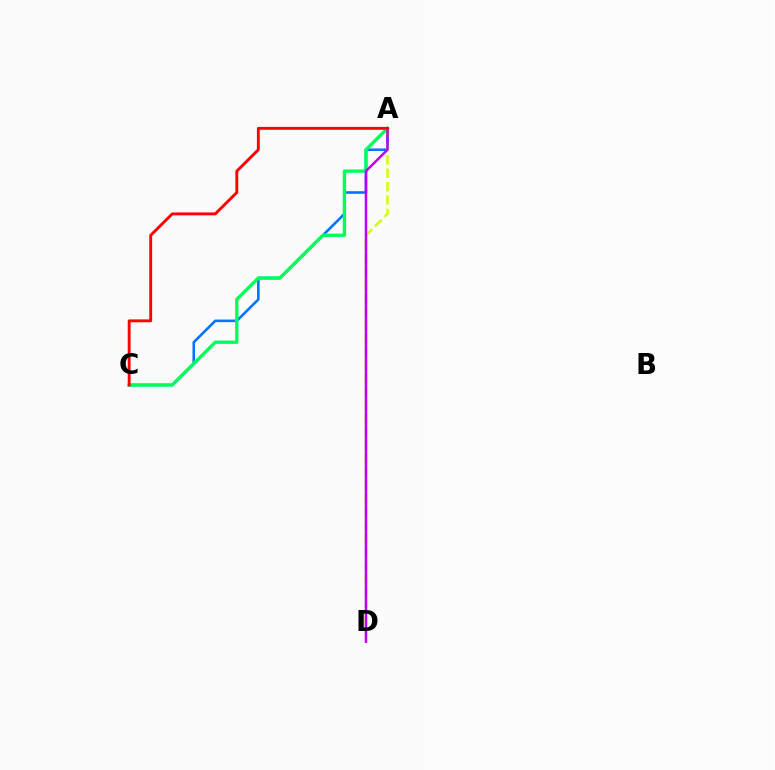{('A', 'C'): [{'color': '#0074ff', 'line_style': 'solid', 'thickness': 1.86}, {'color': '#00ff5c', 'line_style': 'solid', 'thickness': 2.41}, {'color': '#ff0000', 'line_style': 'solid', 'thickness': 2.07}], ('A', 'D'): [{'color': '#d1ff00', 'line_style': 'dashed', 'thickness': 1.82}, {'color': '#b900ff', 'line_style': 'solid', 'thickness': 1.79}]}